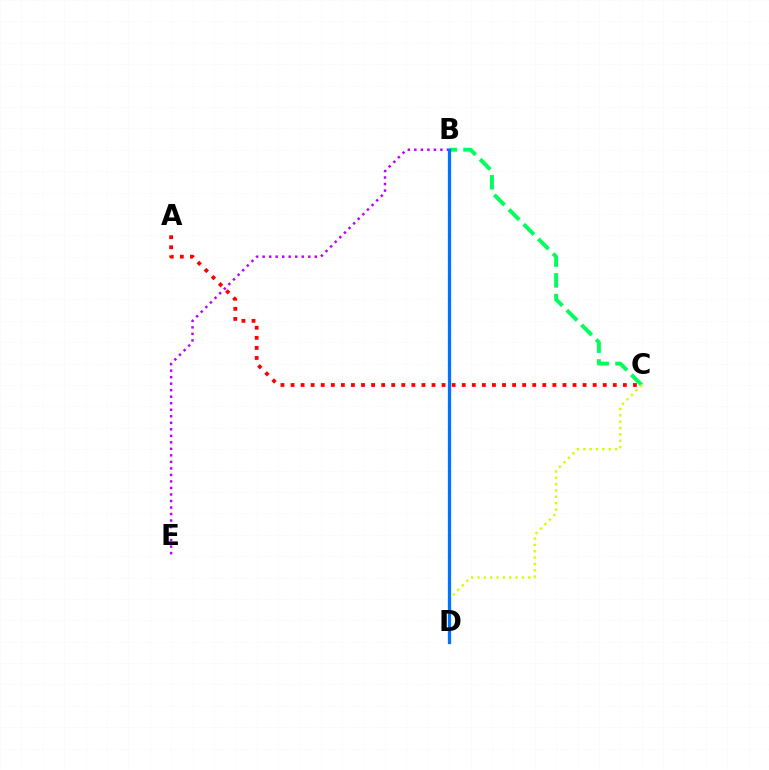{('B', 'C'): [{'color': '#00ff5c', 'line_style': 'dashed', 'thickness': 2.82}], ('C', 'D'): [{'color': '#d1ff00', 'line_style': 'dotted', 'thickness': 1.72}], ('A', 'C'): [{'color': '#ff0000', 'line_style': 'dotted', 'thickness': 2.74}], ('B', 'E'): [{'color': '#b900ff', 'line_style': 'dotted', 'thickness': 1.77}], ('B', 'D'): [{'color': '#0074ff', 'line_style': 'solid', 'thickness': 2.35}]}